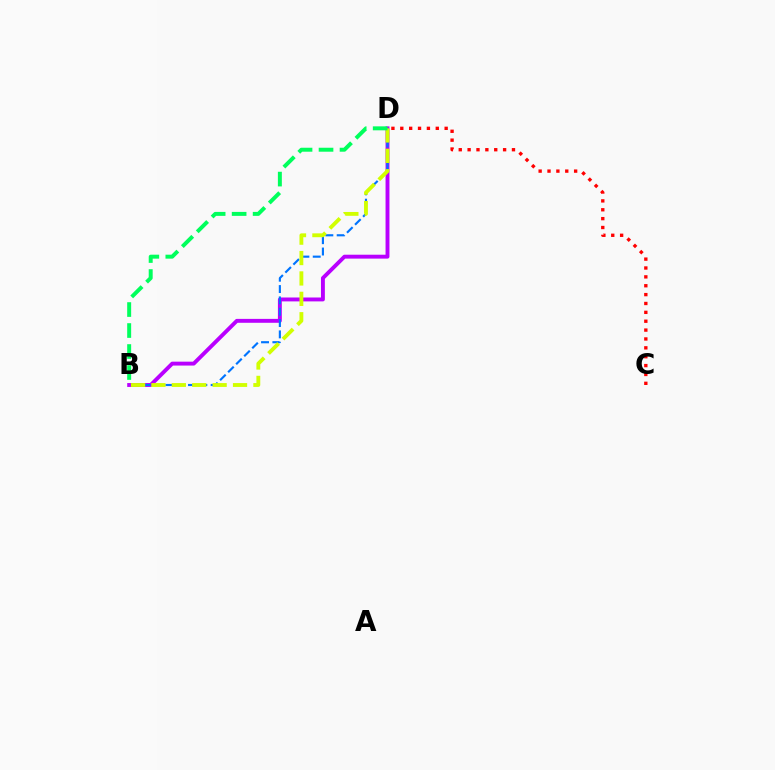{('B', 'D'): [{'color': '#b900ff', 'line_style': 'solid', 'thickness': 2.81}, {'color': '#0074ff', 'line_style': 'dashed', 'thickness': 1.54}, {'color': '#d1ff00', 'line_style': 'dashed', 'thickness': 2.77}, {'color': '#00ff5c', 'line_style': 'dashed', 'thickness': 2.85}], ('C', 'D'): [{'color': '#ff0000', 'line_style': 'dotted', 'thickness': 2.41}]}